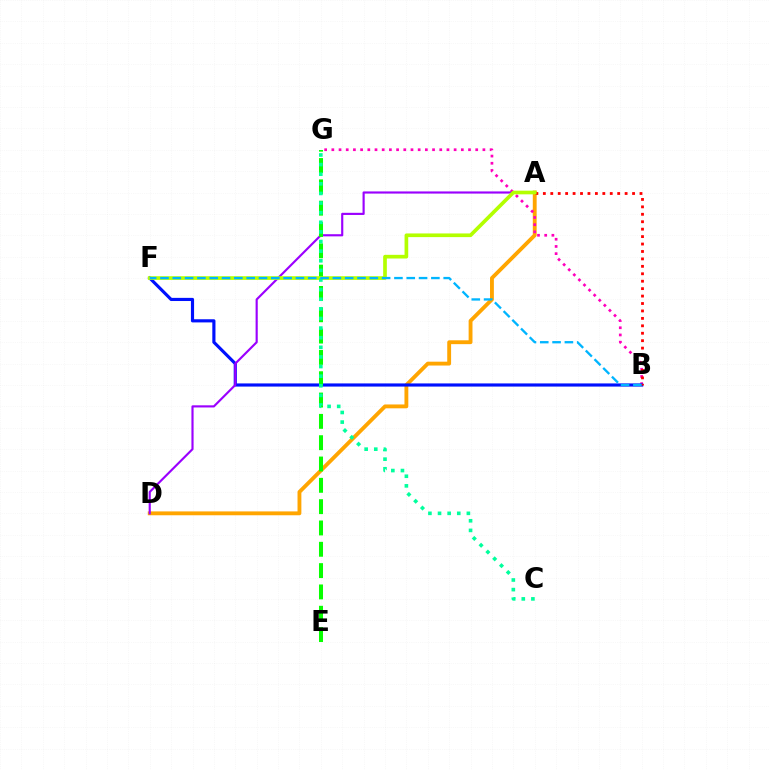{('A', 'D'): [{'color': '#ffa500', 'line_style': 'solid', 'thickness': 2.78}, {'color': '#9b00ff', 'line_style': 'solid', 'thickness': 1.55}], ('B', 'G'): [{'color': '#ff00bd', 'line_style': 'dotted', 'thickness': 1.95}], ('B', 'F'): [{'color': '#0010ff', 'line_style': 'solid', 'thickness': 2.27}, {'color': '#00b5ff', 'line_style': 'dashed', 'thickness': 1.67}], ('A', 'B'): [{'color': '#ff0000', 'line_style': 'dotted', 'thickness': 2.02}], ('E', 'G'): [{'color': '#08ff00', 'line_style': 'dashed', 'thickness': 2.9}], ('A', 'F'): [{'color': '#b3ff00', 'line_style': 'solid', 'thickness': 2.64}], ('C', 'G'): [{'color': '#00ff9d', 'line_style': 'dotted', 'thickness': 2.61}]}